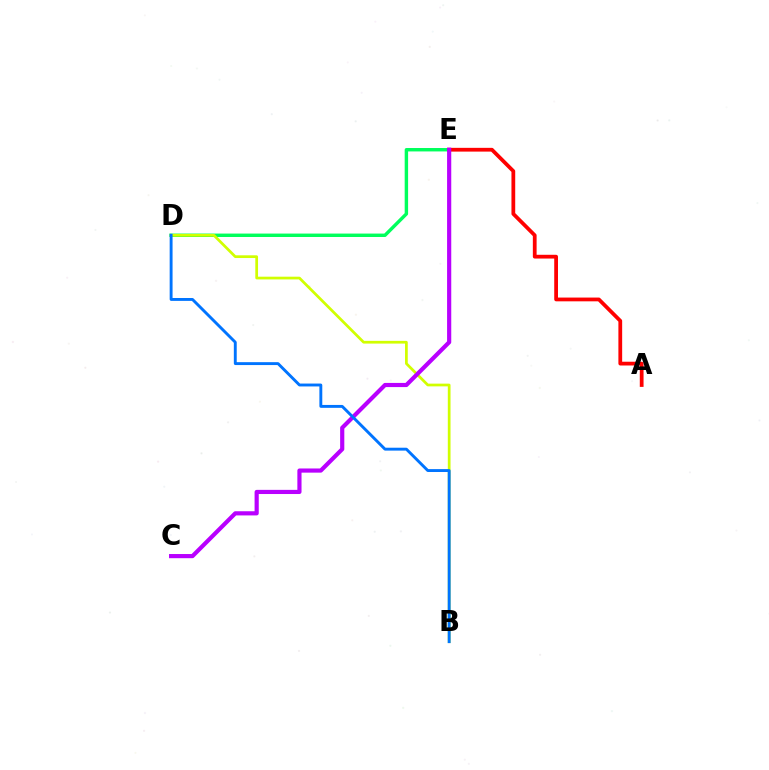{('D', 'E'): [{'color': '#00ff5c', 'line_style': 'solid', 'thickness': 2.46}], ('B', 'D'): [{'color': '#d1ff00', 'line_style': 'solid', 'thickness': 1.96}, {'color': '#0074ff', 'line_style': 'solid', 'thickness': 2.08}], ('A', 'E'): [{'color': '#ff0000', 'line_style': 'solid', 'thickness': 2.71}], ('C', 'E'): [{'color': '#b900ff', 'line_style': 'solid', 'thickness': 3.0}]}